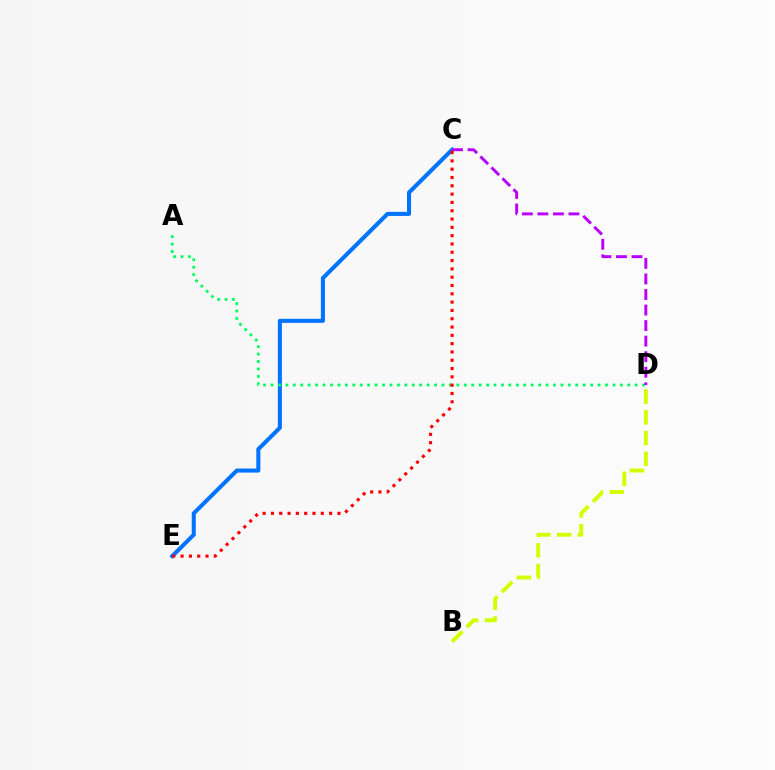{('C', 'E'): [{'color': '#0074ff', 'line_style': 'solid', 'thickness': 2.92}, {'color': '#ff0000', 'line_style': 'dotted', 'thickness': 2.26}], ('B', 'D'): [{'color': '#d1ff00', 'line_style': 'dashed', 'thickness': 2.82}], ('A', 'D'): [{'color': '#00ff5c', 'line_style': 'dotted', 'thickness': 2.02}], ('C', 'D'): [{'color': '#b900ff', 'line_style': 'dashed', 'thickness': 2.11}]}